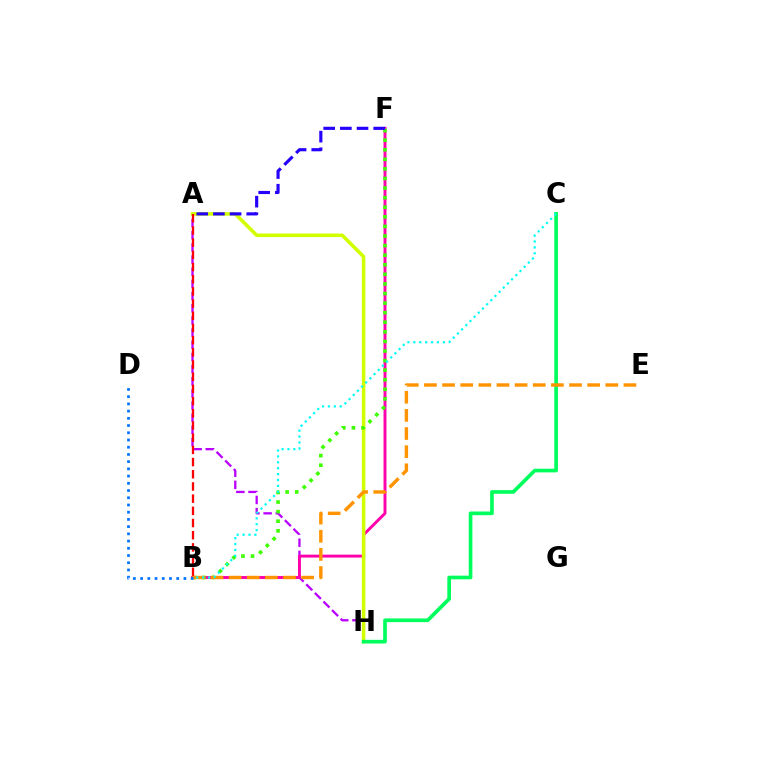{('A', 'H'): [{'color': '#b900ff', 'line_style': 'dashed', 'thickness': 1.65}, {'color': '#d1ff00', 'line_style': 'solid', 'thickness': 2.55}], ('B', 'F'): [{'color': '#ff00ac', 'line_style': 'solid', 'thickness': 2.1}, {'color': '#3dff00', 'line_style': 'dotted', 'thickness': 2.6}], ('A', 'B'): [{'color': '#ff0000', 'line_style': 'dashed', 'thickness': 1.66}], ('A', 'F'): [{'color': '#2500ff', 'line_style': 'dashed', 'thickness': 2.26}], ('C', 'H'): [{'color': '#00ff5c', 'line_style': 'solid', 'thickness': 2.65}], ('B', 'E'): [{'color': '#ff9400', 'line_style': 'dashed', 'thickness': 2.46}], ('B', 'D'): [{'color': '#0074ff', 'line_style': 'dotted', 'thickness': 1.96}], ('B', 'C'): [{'color': '#00fff6', 'line_style': 'dotted', 'thickness': 1.6}]}